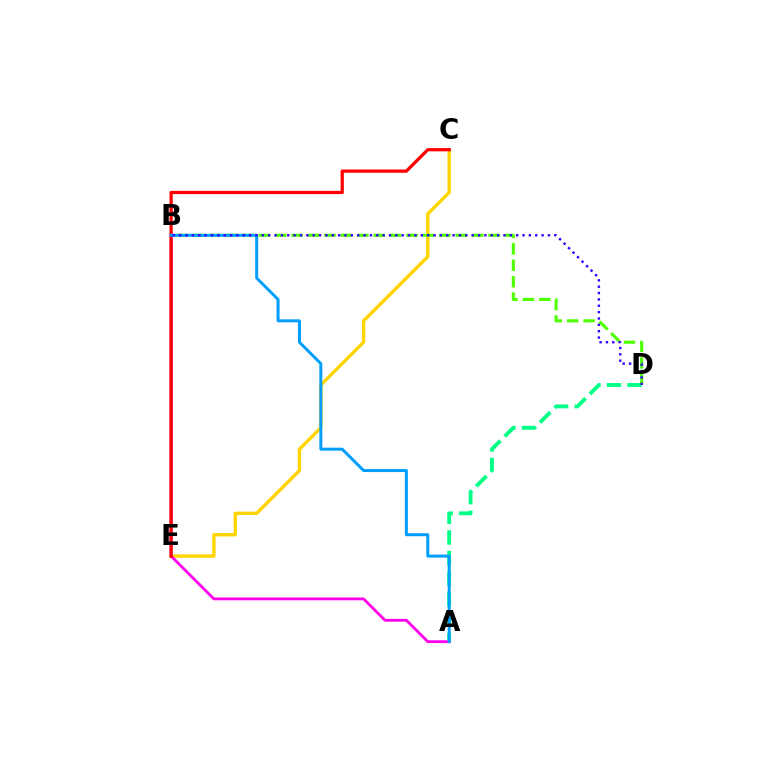{('C', 'E'): [{'color': '#ffd500', 'line_style': 'solid', 'thickness': 2.45}, {'color': '#ff0000', 'line_style': 'solid', 'thickness': 2.33}], ('A', 'D'): [{'color': '#00ff86', 'line_style': 'dashed', 'thickness': 2.79}], ('B', 'D'): [{'color': '#4fff00', 'line_style': 'dashed', 'thickness': 2.23}, {'color': '#3700ff', 'line_style': 'dotted', 'thickness': 1.73}], ('A', 'B'): [{'color': '#ff00ed', 'line_style': 'solid', 'thickness': 2.02}, {'color': '#009eff', 'line_style': 'solid', 'thickness': 2.15}]}